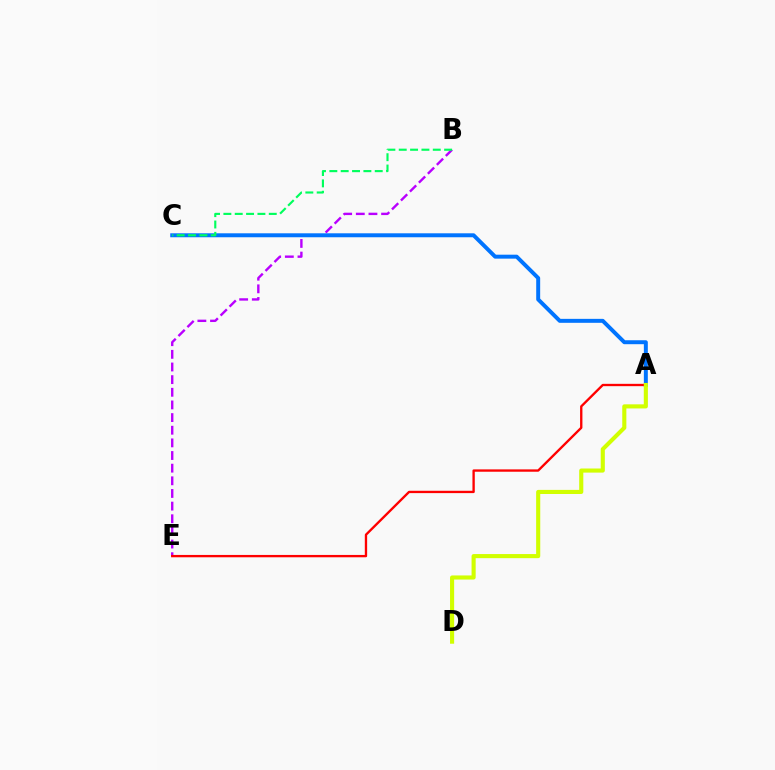{('B', 'E'): [{'color': '#b900ff', 'line_style': 'dashed', 'thickness': 1.72}], ('A', 'C'): [{'color': '#0074ff', 'line_style': 'solid', 'thickness': 2.85}], ('A', 'E'): [{'color': '#ff0000', 'line_style': 'solid', 'thickness': 1.68}], ('A', 'D'): [{'color': '#d1ff00', 'line_style': 'solid', 'thickness': 2.96}], ('B', 'C'): [{'color': '#00ff5c', 'line_style': 'dashed', 'thickness': 1.54}]}